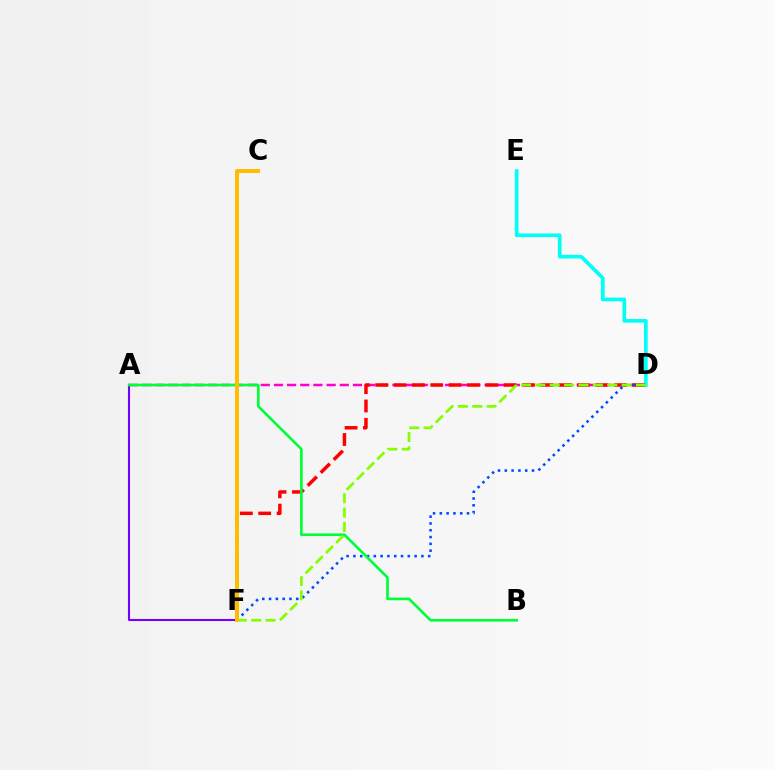{('A', 'D'): [{'color': '#ff00cf', 'line_style': 'dashed', 'thickness': 1.79}], ('D', 'E'): [{'color': '#00fff6', 'line_style': 'solid', 'thickness': 2.65}], ('A', 'F'): [{'color': '#7200ff', 'line_style': 'solid', 'thickness': 1.5}], ('D', 'F'): [{'color': '#ff0000', 'line_style': 'dashed', 'thickness': 2.49}, {'color': '#004bff', 'line_style': 'dotted', 'thickness': 1.85}, {'color': '#84ff00', 'line_style': 'dashed', 'thickness': 1.95}], ('A', 'B'): [{'color': '#00ff39', 'line_style': 'solid', 'thickness': 1.91}], ('C', 'F'): [{'color': '#ffbd00', 'line_style': 'solid', 'thickness': 2.87}]}